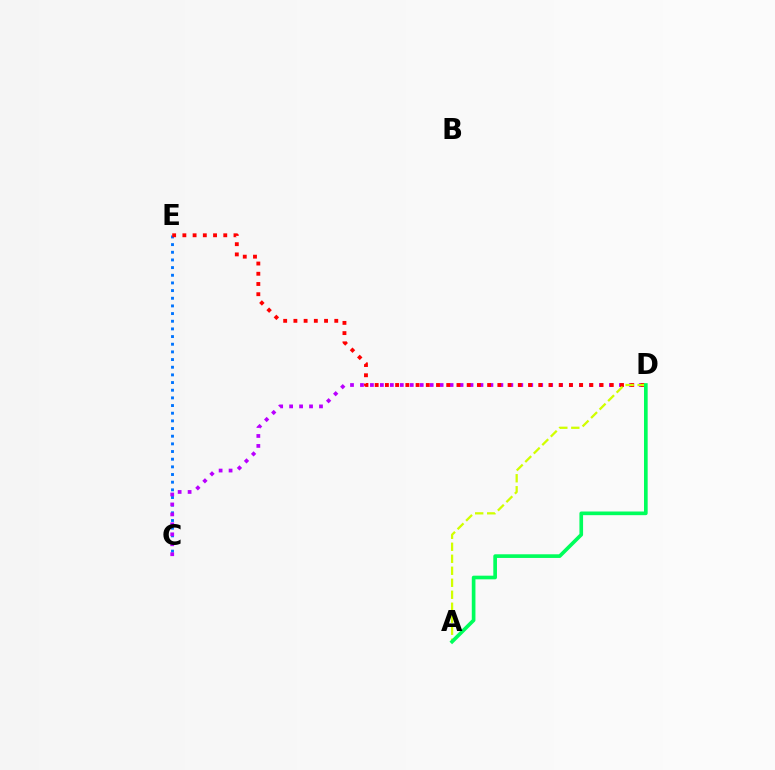{('C', 'E'): [{'color': '#0074ff', 'line_style': 'dotted', 'thickness': 2.08}], ('C', 'D'): [{'color': '#b900ff', 'line_style': 'dotted', 'thickness': 2.71}], ('D', 'E'): [{'color': '#ff0000', 'line_style': 'dotted', 'thickness': 2.78}], ('A', 'D'): [{'color': '#d1ff00', 'line_style': 'dashed', 'thickness': 1.63}, {'color': '#00ff5c', 'line_style': 'solid', 'thickness': 2.63}]}